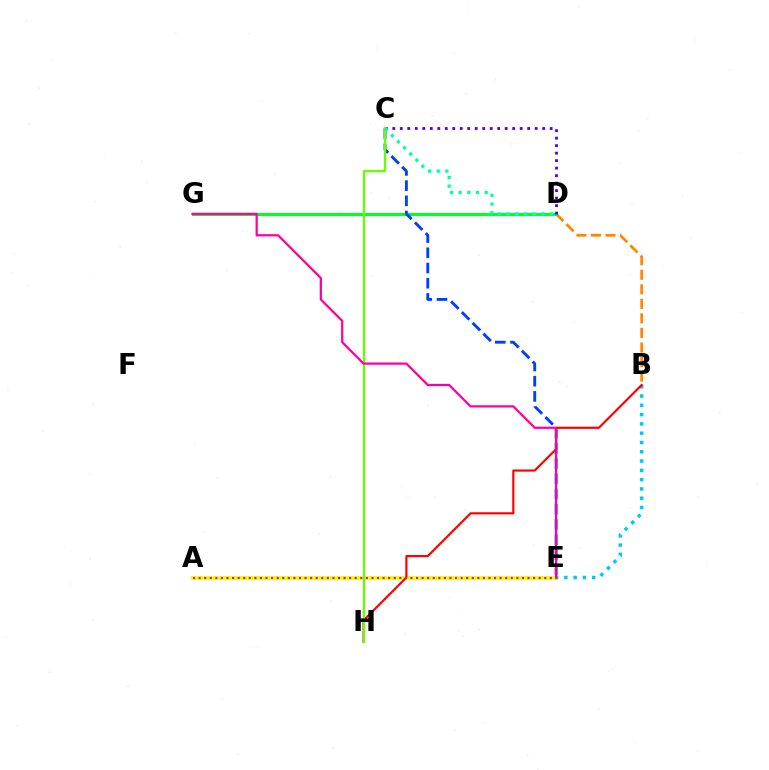{('B', 'D'): [{'color': '#ff8800', 'line_style': 'dashed', 'thickness': 1.98}], ('A', 'E'): [{'color': '#eeff00', 'line_style': 'solid', 'thickness': 2.97}, {'color': '#d600ff', 'line_style': 'dotted', 'thickness': 1.51}], ('D', 'G'): [{'color': '#00ff27', 'line_style': 'solid', 'thickness': 2.23}], ('B', 'E'): [{'color': '#00c7ff', 'line_style': 'dotted', 'thickness': 2.52}], ('C', 'D'): [{'color': '#4f00ff', 'line_style': 'dotted', 'thickness': 2.04}, {'color': '#00ffaf', 'line_style': 'dotted', 'thickness': 2.35}], ('C', 'E'): [{'color': '#003fff', 'line_style': 'dashed', 'thickness': 2.07}], ('B', 'H'): [{'color': '#ff0000', 'line_style': 'solid', 'thickness': 1.56}], ('C', 'H'): [{'color': '#66ff00', 'line_style': 'solid', 'thickness': 1.66}], ('E', 'G'): [{'color': '#ff00a0', 'line_style': 'solid', 'thickness': 1.61}]}